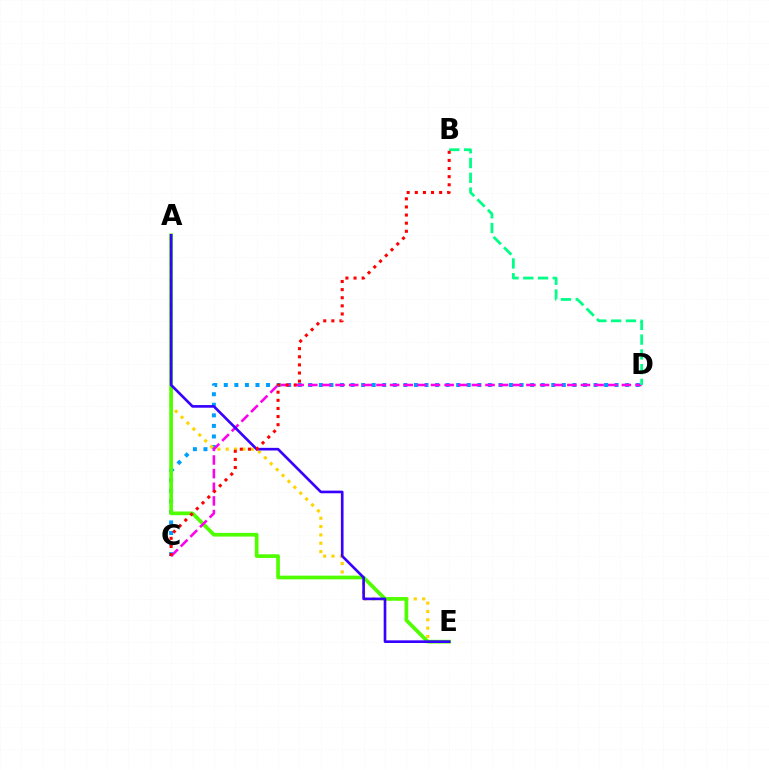{('C', 'D'): [{'color': '#009eff', 'line_style': 'dotted', 'thickness': 2.87}, {'color': '#ff00ed', 'line_style': 'dashed', 'thickness': 1.85}], ('A', 'E'): [{'color': '#ffd500', 'line_style': 'dotted', 'thickness': 2.27}, {'color': '#4fff00', 'line_style': 'solid', 'thickness': 2.66}, {'color': '#3700ff', 'line_style': 'solid', 'thickness': 1.9}], ('B', 'D'): [{'color': '#00ff86', 'line_style': 'dashed', 'thickness': 2.01}], ('B', 'C'): [{'color': '#ff0000', 'line_style': 'dotted', 'thickness': 2.21}]}